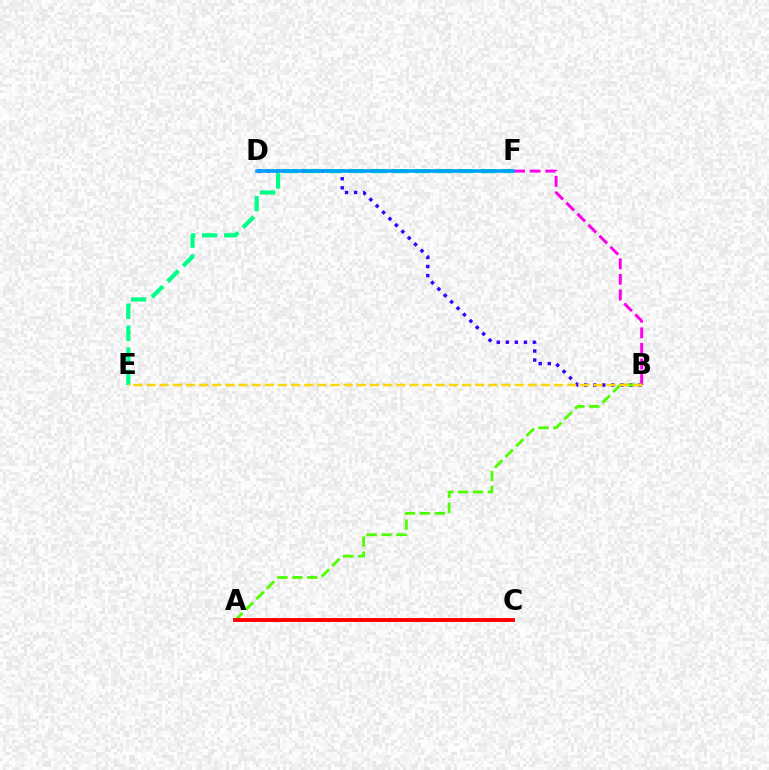{('B', 'D'): [{'color': '#3700ff', 'line_style': 'dotted', 'thickness': 2.46}], ('B', 'F'): [{'color': '#ff00ed', 'line_style': 'dashed', 'thickness': 2.12}], ('E', 'F'): [{'color': '#00ff86', 'line_style': 'dashed', 'thickness': 2.99}], ('A', 'B'): [{'color': '#4fff00', 'line_style': 'dashed', 'thickness': 2.03}], ('A', 'C'): [{'color': '#ff0000', 'line_style': 'solid', 'thickness': 2.79}], ('D', 'F'): [{'color': '#009eff', 'line_style': 'solid', 'thickness': 2.57}], ('B', 'E'): [{'color': '#ffd500', 'line_style': 'dashed', 'thickness': 1.79}]}